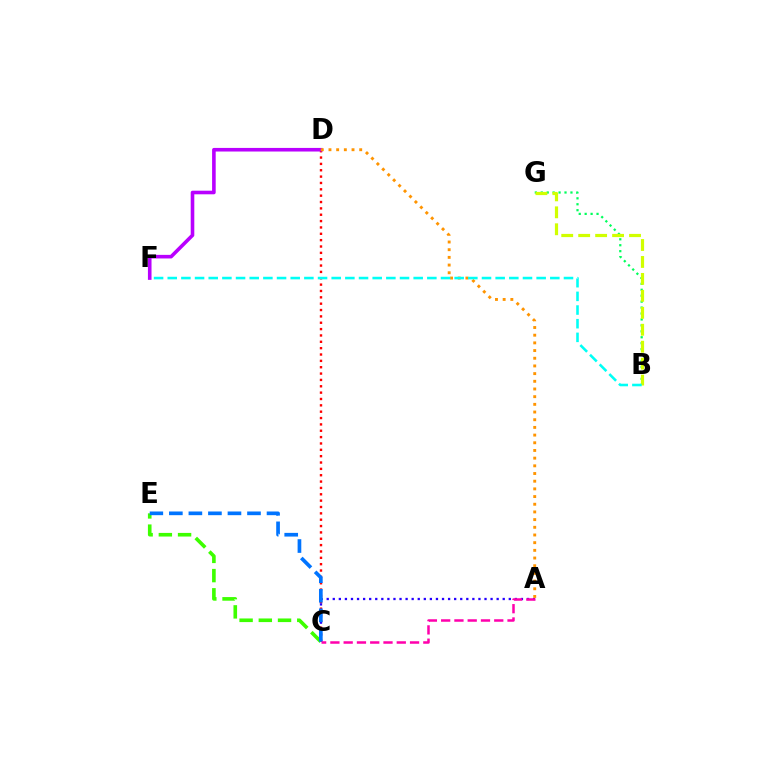{('C', 'D'): [{'color': '#ff0000', 'line_style': 'dotted', 'thickness': 1.73}], ('B', 'G'): [{'color': '#00ff5c', 'line_style': 'dotted', 'thickness': 1.61}, {'color': '#d1ff00', 'line_style': 'dashed', 'thickness': 2.3}], ('A', 'C'): [{'color': '#2500ff', 'line_style': 'dotted', 'thickness': 1.65}, {'color': '#ff00ac', 'line_style': 'dashed', 'thickness': 1.8}], ('C', 'E'): [{'color': '#3dff00', 'line_style': 'dashed', 'thickness': 2.61}, {'color': '#0074ff', 'line_style': 'dashed', 'thickness': 2.65}], ('D', 'F'): [{'color': '#b900ff', 'line_style': 'solid', 'thickness': 2.59}], ('A', 'D'): [{'color': '#ff9400', 'line_style': 'dotted', 'thickness': 2.09}], ('B', 'F'): [{'color': '#00fff6', 'line_style': 'dashed', 'thickness': 1.86}]}